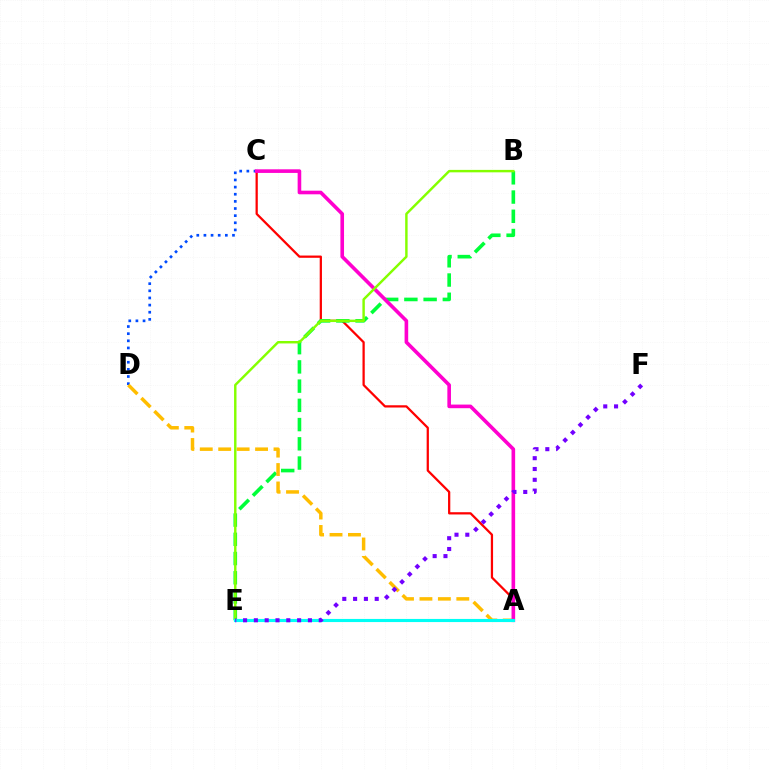{('A', 'C'): [{'color': '#ff0000', 'line_style': 'solid', 'thickness': 1.62}, {'color': '#ff00cf', 'line_style': 'solid', 'thickness': 2.61}], ('B', 'E'): [{'color': '#00ff39', 'line_style': 'dashed', 'thickness': 2.61}, {'color': '#84ff00', 'line_style': 'solid', 'thickness': 1.76}], ('C', 'D'): [{'color': '#004bff', 'line_style': 'dotted', 'thickness': 1.94}], ('A', 'D'): [{'color': '#ffbd00', 'line_style': 'dashed', 'thickness': 2.5}], ('A', 'E'): [{'color': '#00fff6', 'line_style': 'solid', 'thickness': 2.25}], ('E', 'F'): [{'color': '#7200ff', 'line_style': 'dotted', 'thickness': 2.94}]}